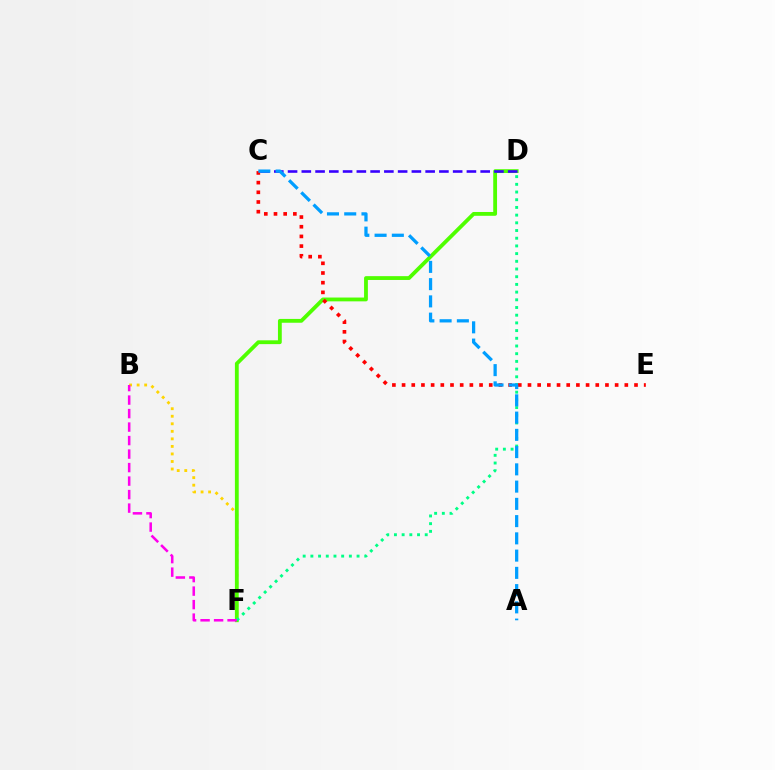{('B', 'F'): [{'color': '#ffd500', 'line_style': 'dotted', 'thickness': 2.05}, {'color': '#ff00ed', 'line_style': 'dashed', 'thickness': 1.83}], ('D', 'F'): [{'color': '#4fff00', 'line_style': 'solid', 'thickness': 2.75}, {'color': '#00ff86', 'line_style': 'dotted', 'thickness': 2.09}], ('C', 'E'): [{'color': '#ff0000', 'line_style': 'dotted', 'thickness': 2.63}], ('C', 'D'): [{'color': '#3700ff', 'line_style': 'dashed', 'thickness': 1.87}], ('A', 'C'): [{'color': '#009eff', 'line_style': 'dashed', 'thickness': 2.34}]}